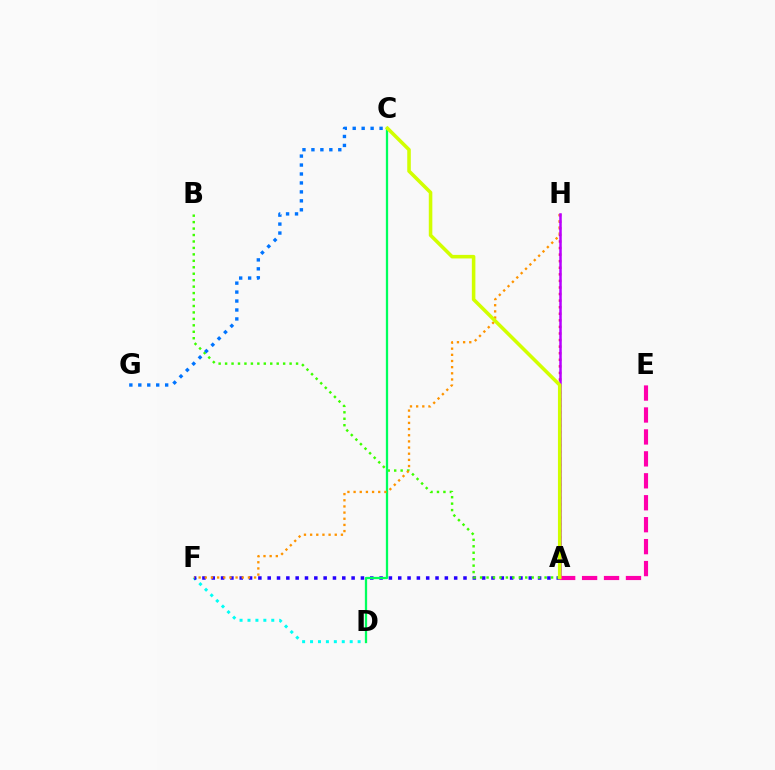{('D', 'F'): [{'color': '#00fff6', 'line_style': 'dotted', 'thickness': 2.15}], ('A', 'F'): [{'color': '#2500ff', 'line_style': 'dotted', 'thickness': 2.53}], ('A', 'B'): [{'color': '#3dff00', 'line_style': 'dotted', 'thickness': 1.75}], ('C', 'D'): [{'color': '#00ff5c', 'line_style': 'solid', 'thickness': 1.64}], ('A', 'H'): [{'color': '#ff0000', 'line_style': 'dotted', 'thickness': 1.79}, {'color': '#b900ff', 'line_style': 'solid', 'thickness': 1.81}], ('F', 'H'): [{'color': '#ff9400', 'line_style': 'dotted', 'thickness': 1.67}], ('C', 'G'): [{'color': '#0074ff', 'line_style': 'dotted', 'thickness': 2.43}], ('A', 'E'): [{'color': '#ff00ac', 'line_style': 'dashed', 'thickness': 2.98}], ('A', 'C'): [{'color': '#d1ff00', 'line_style': 'solid', 'thickness': 2.56}]}